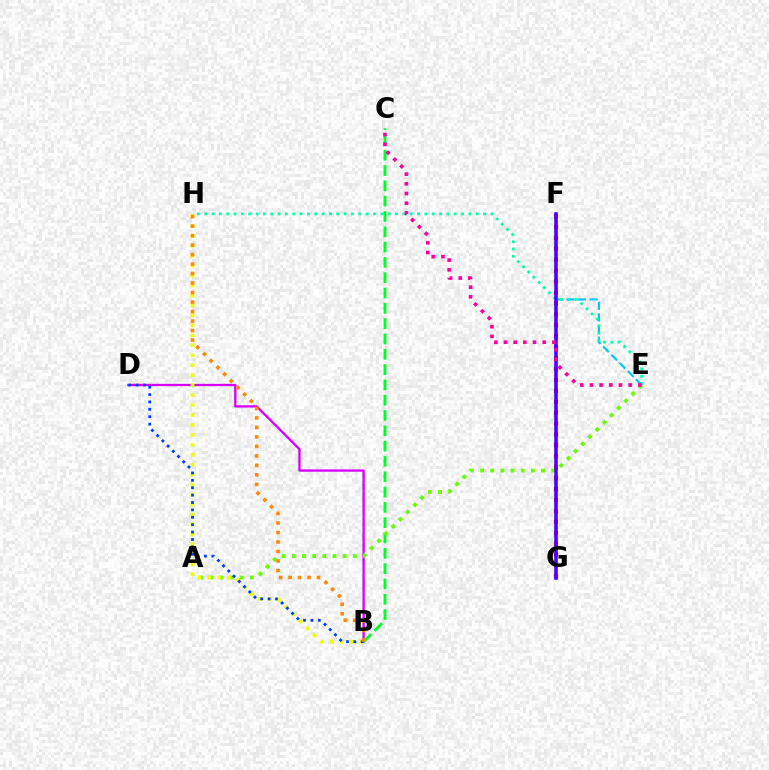{('B', 'D'): [{'color': '#d600ff', 'line_style': 'solid', 'thickness': 1.67}, {'color': '#003fff', 'line_style': 'dotted', 'thickness': 2.01}], ('B', 'C'): [{'color': '#00ff27', 'line_style': 'dashed', 'thickness': 2.08}], ('F', 'G'): [{'color': '#ff0000', 'line_style': 'dotted', 'thickness': 2.97}, {'color': '#4f00ff', 'line_style': 'solid', 'thickness': 2.59}], ('A', 'E'): [{'color': '#66ff00', 'line_style': 'dotted', 'thickness': 2.76}], ('B', 'H'): [{'color': '#eeff00', 'line_style': 'dotted', 'thickness': 2.7}, {'color': '#ff8800', 'line_style': 'dotted', 'thickness': 2.58}], ('E', 'F'): [{'color': '#00c7ff', 'line_style': 'dashed', 'thickness': 1.58}], ('E', 'H'): [{'color': '#00ffaf', 'line_style': 'dotted', 'thickness': 1.99}], ('C', 'E'): [{'color': '#ff00a0', 'line_style': 'dotted', 'thickness': 2.63}]}